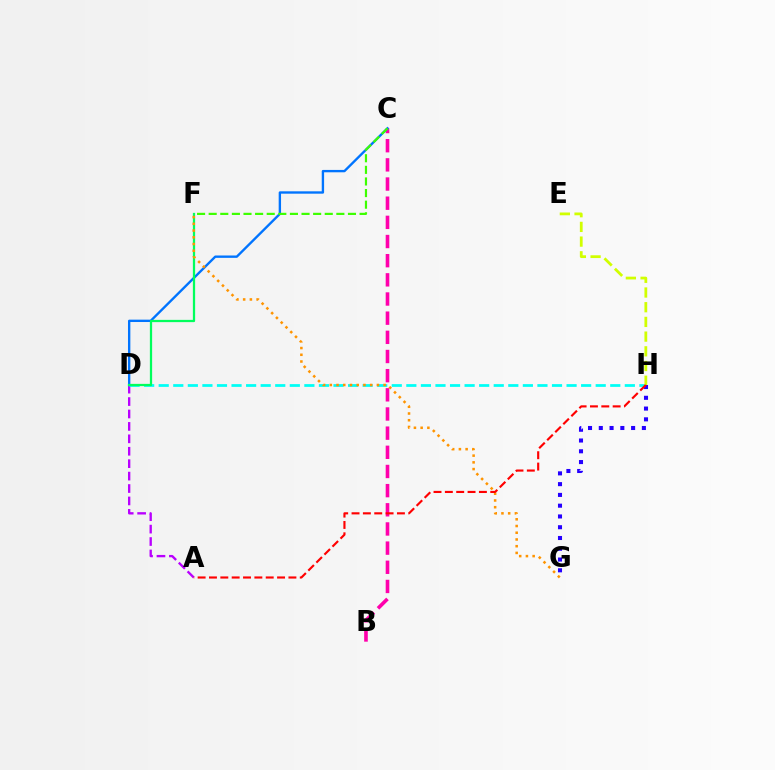{('A', 'D'): [{'color': '#b900ff', 'line_style': 'dashed', 'thickness': 1.69}], ('B', 'C'): [{'color': '#ff00ac', 'line_style': 'dashed', 'thickness': 2.6}], ('C', 'D'): [{'color': '#0074ff', 'line_style': 'solid', 'thickness': 1.7}], ('D', 'H'): [{'color': '#00fff6', 'line_style': 'dashed', 'thickness': 1.98}], ('G', 'H'): [{'color': '#2500ff', 'line_style': 'dotted', 'thickness': 2.93}], ('D', 'F'): [{'color': '#00ff5c', 'line_style': 'solid', 'thickness': 1.62}], ('F', 'G'): [{'color': '#ff9400', 'line_style': 'dotted', 'thickness': 1.83}], ('E', 'H'): [{'color': '#d1ff00', 'line_style': 'dashed', 'thickness': 2.0}], ('C', 'F'): [{'color': '#3dff00', 'line_style': 'dashed', 'thickness': 1.58}], ('A', 'H'): [{'color': '#ff0000', 'line_style': 'dashed', 'thickness': 1.54}]}